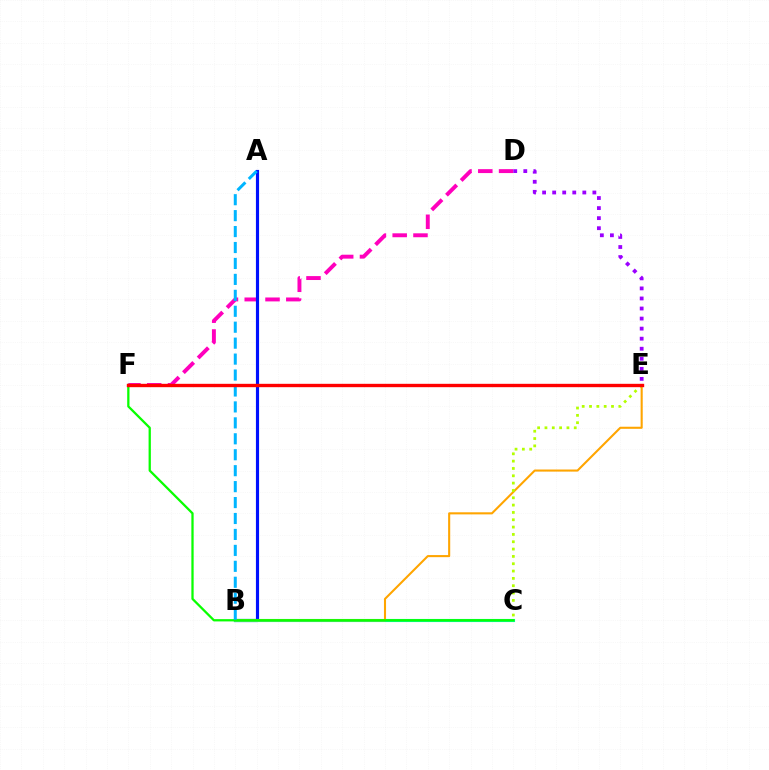{('D', 'F'): [{'color': '#ff00bd', 'line_style': 'dashed', 'thickness': 2.82}], ('A', 'B'): [{'color': '#0010ff', 'line_style': 'solid', 'thickness': 2.27}, {'color': '#00b5ff', 'line_style': 'dashed', 'thickness': 2.17}], ('B', 'C'): [{'color': '#00ff9d', 'line_style': 'solid', 'thickness': 2.24}], ('B', 'E'): [{'color': '#ffa500', 'line_style': 'solid', 'thickness': 1.5}], ('D', 'E'): [{'color': '#9b00ff', 'line_style': 'dotted', 'thickness': 2.73}], ('C', 'E'): [{'color': '#b3ff00', 'line_style': 'dotted', 'thickness': 1.99}], ('C', 'F'): [{'color': '#08ff00', 'line_style': 'solid', 'thickness': 1.64}], ('E', 'F'): [{'color': '#ff0000', 'line_style': 'solid', 'thickness': 2.42}]}